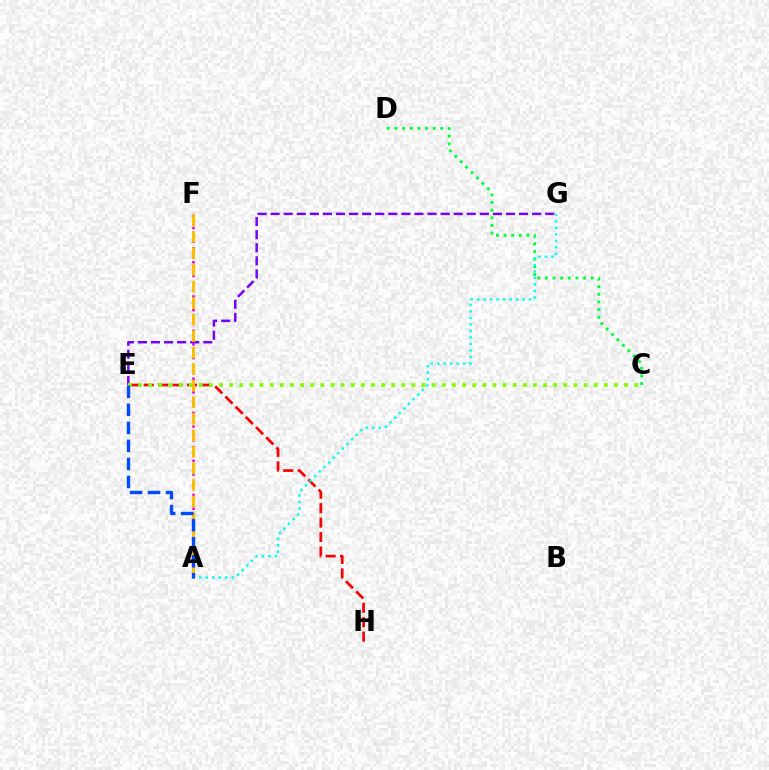{('C', 'D'): [{'color': '#00ff39', 'line_style': 'dotted', 'thickness': 2.08}], ('E', 'H'): [{'color': '#ff0000', 'line_style': 'dashed', 'thickness': 1.96}], ('A', 'F'): [{'color': '#ff00cf', 'line_style': 'dotted', 'thickness': 1.86}, {'color': '#ffbd00', 'line_style': 'dashed', 'thickness': 2.25}], ('E', 'G'): [{'color': '#7200ff', 'line_style': 'dashed', 'thickness': 1.78}], ('C', 'E'): [{'color': '#84ff00', 'line_style': 'dotted', 'thickness': 2.75}], ('A', 'G'): [{'color': '#00fff6', 'line_style': 'dotted', 'thickness': 1.77}], ('A', 'E'): [{'color': '#004bff', 'line_style': 'dashed', 'thickness': 2.45}]}